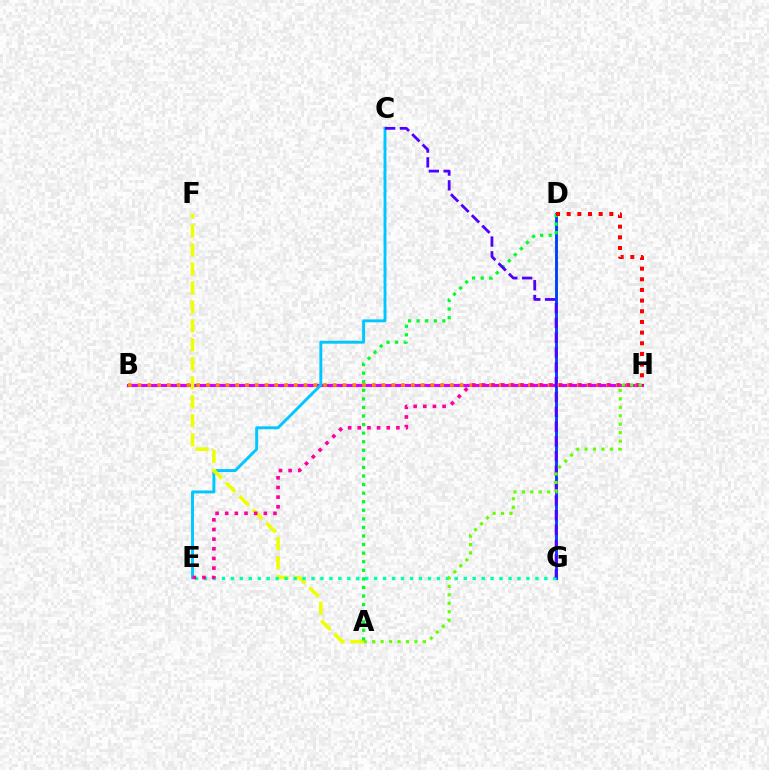{('D', 'G'): [{'color': '#003fff', 'line_style': 'solid', 'thickness': 2.08}], ('B', 'H'): [{'color': '#d600ff', 'line_style': 'solid', 'thickness': 2.23}, {'color': '#ff8800', 'line_style': 'dotted', 'thickness': 2.65}], ('C', 'E'): [{'color': '#00c7ff', 'line_style': 'solid', 'thickness': 2.1}], ('A', 'F'): [{'color': '#eeff00', 'line_style': 'dashed', 'thickness': 2.58}], ('E', 'G'): [{'color': '#00ffaf', 'line_style': 'dotted', 'thickness': 2.43}], ('A', 'D'): [{'color': '#00ff27', 'line_style': 'dotted', 'thickness': 2.33}], ('D', 'H'): [{'color': '#ff0000', 'line_style': 'dotted', 'thickness': 2.9}], ('E', 'H'): [{'color': '#ff00a0', 'line_style': 'dotted', 'thickness': 2.62}], ('C', 'G'): [{'color': '#4f00ff', 'line_style': 'dashed', 'thickness': 2.01}], ('A', 'H'): [{'color': '#66ff00', 'line_style': 'dotted', 'thickness': 2.3}]}